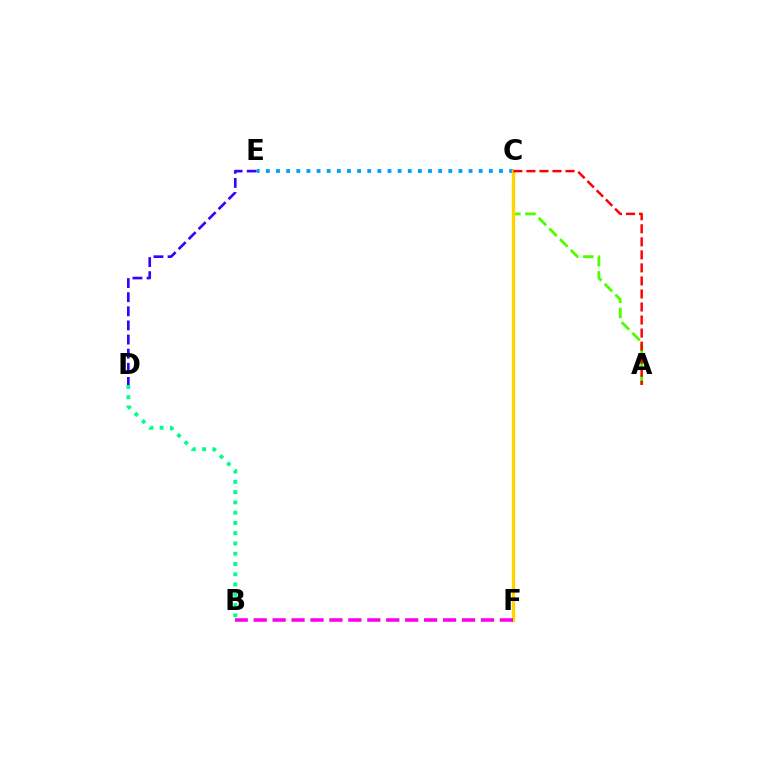{('C', 'E'): [{'color': '#009eff', 'line_style': 'dotted', 'thickness': 2.75}], ('B', 'D'): [{'color': '#00ff86', 'line_style': 'dotted', 'thickness': 2.79}], ('A', 'C'): [{'color': '#4fff00', 'line_style': 'dashed', 'thickness': 2.06}, {'color': '#ff0000', 'line_style': 'dashed', 'thickness': 1.77}], ('C', 'F'): [{'color': '#ffd500', 'line_style': 'solid', 'thickness': 2.4}], ('B', 'F'): [{'color': '#ff00ed', 'line_style': 'dashed', 'thickness': 2.57}], ('D', 'E'): [{'color': '#3700ff', 'line_style': 'dashed', 'thickness': 1.92}]}